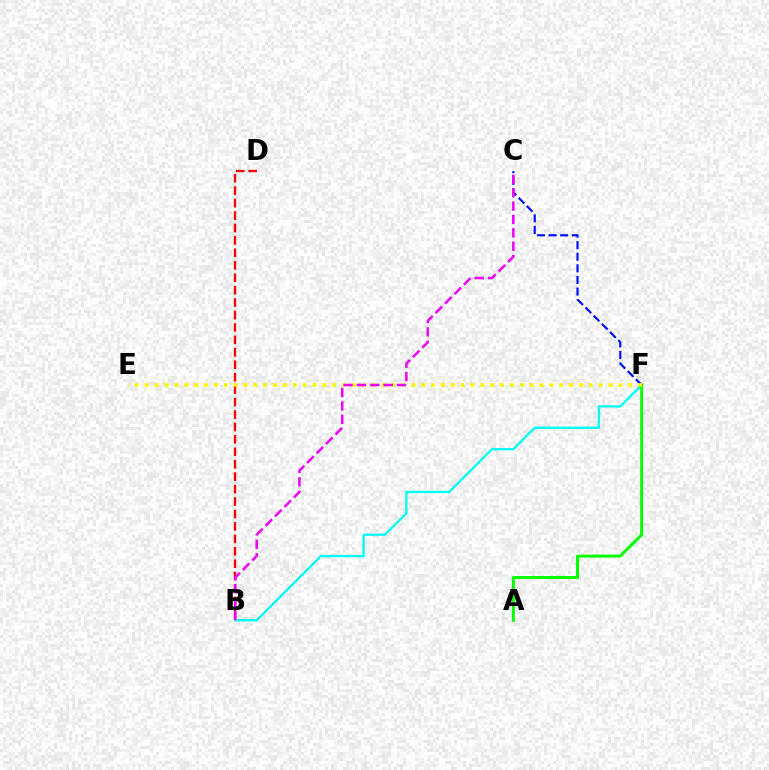{('B', 'F'): [{'color': '#00fff6', 'line_style': 'solid', 'thickness': 1.67}], ('B', 'D'): [{'color': '#ff0000', 'line_style': 'dashed', 'thickness': 1.69}], ('A', 'F'): [{'color': '#08ff00', 'line_style': 'solid', 'thickness': 2.16}], ('C', 'F'): [{'color': '#0010ff', 'line_style': 'dashed', 'thickness': 1.58}], ('E', 'F'): [{'color': '#fcf500', 'line_style': 'dotted', 'thickness': 2.68}], ('B', 'C'): [{'color': '#ee00ff', 'line_style': 'dashed', 'thickness': 1.82}]}